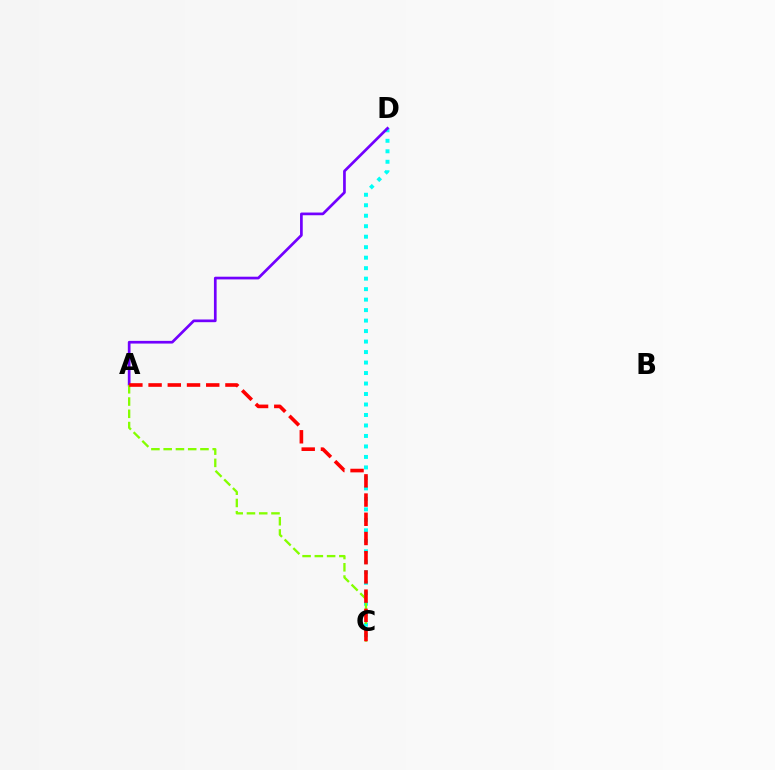{('C', 'D'): [{'color': '#00fff6', 'line_style': 'dotted', 'thickness': 2.85}], ('A', 'D'): [{'color': '#7200ff', 'line_style': 'solid', 'thickness': 1.94}], ('A', 'C'): [{'color': '#84ff00', 'line_style': 'dashed', 'thickness': 1.67}, {'color': '#ff0000', 'line_style': 'dashed', 'thickness': 2.61}]}